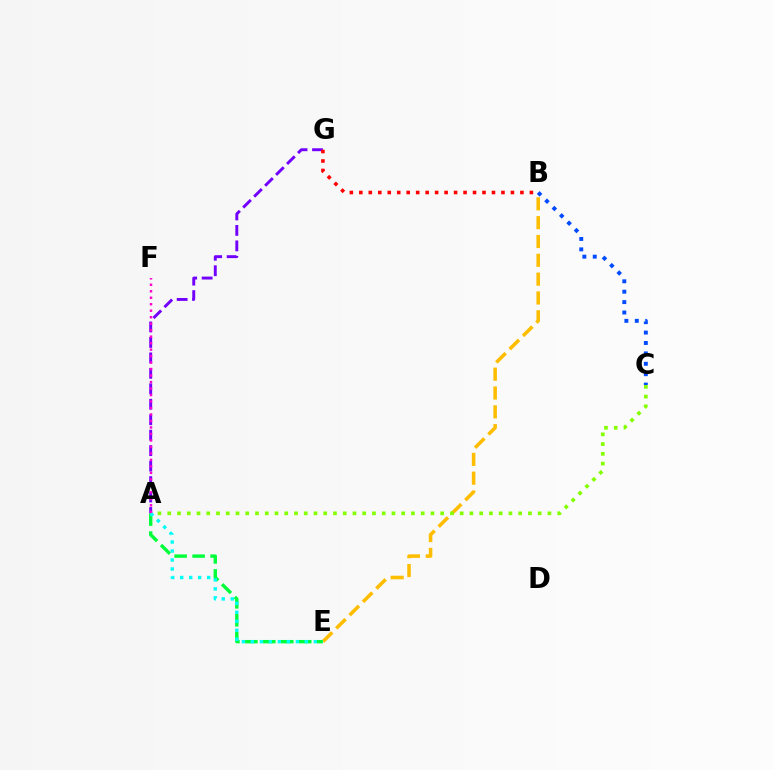{('B', 'E'): [{'color': '#ffbd00', 'line_style': 'dashed', 'thickness': 2.56}], ('A', 'C'): [{'color': '#84ff00', 'line_style': 'dotted', 'thickness': 2.65}], ('A', 'E'): [{'color': '#00ff39', 'line_style': 'dashed', 'thickness': 2.44}, {'color': '#00fff6', 'line_style': 'dotted', 'thickness': 2.44}], ('A', 'G'): [{'color': '#7200ff', 'line_style': 'dashed', 'thickness': 2.1}], ('B', 'G'): [{'color': '#ff0000', 'line_style': 'dotted', 'thickness': 2.57}], ('B', 'C'): [{'color': '#004bff', 'line_style': 'dotted', 'thickness': 2.83}], ('A', 'F'): [{'color': '#ff00cf', 'line_style': 'dotted', 'thickness': 1.76}]}